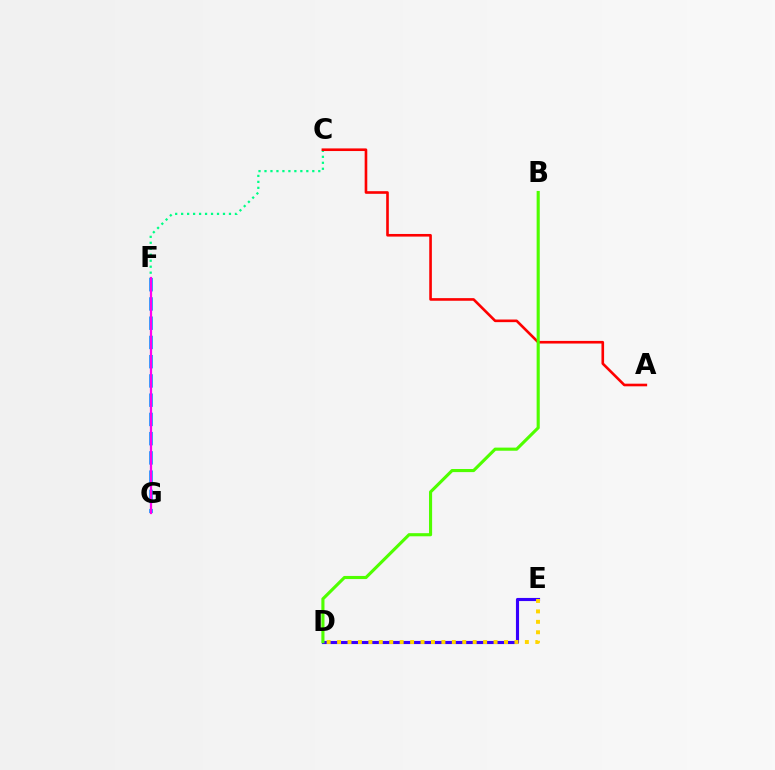{('D', 'E'): [{'color': '#3700ff', 'line_style': 'solid', 'thickness': 2.24}, {'color': '#ffd500', 'line_style': 'dotted', 'thickness': 2.83}], ('C', 'F'): [{'color': '#00ff86', 'line_style': 'dotted', 'thickness': 1.62}], ('A', 'C'): [{'color': '#ff0000', 'line_style': 'solid', 'thickness': 1.89}], ('F', 'G'): [{'color': '#009eff', 'line_style': 'dashed', 'thickness': 2.61}, {'color': '#ff00ed', 'line_style': 'solid', 'thickness': 1.61}], ('B', 'D'): [{'color': '#4fff00', 'line_style': 'solid', 'thickness': 2.24}]}